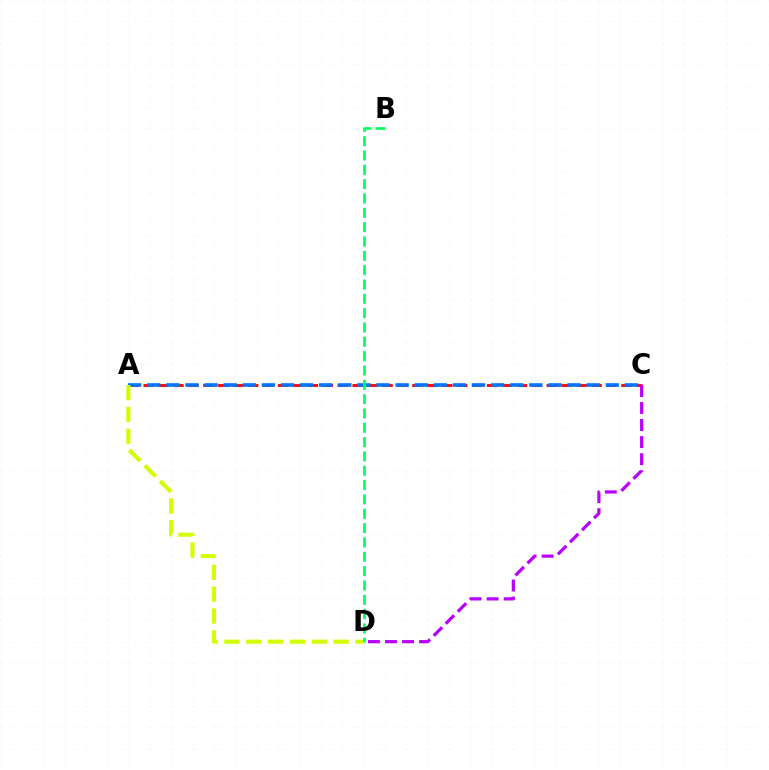{('A', 'C'): [{'color': '#ff0000', 'line_style': 'dashed', 'thickness': 2.03}, {'color': '#0074ff', 'line_style': 'dashed', 'thickness': 2.6}], ('A', 'D'): [{'color': '#d1ff00', 'line_style': 'dashed', 'thickness': 2.97}], ('C', 'D'): [{'color': '#b900ff', 'line_style': 'dashed', 'thickness': 2.32}], ('B', 'D'): [{'color': '#00ff5c', 'line_style': 'dashed', 'thickness': 1.95}]}